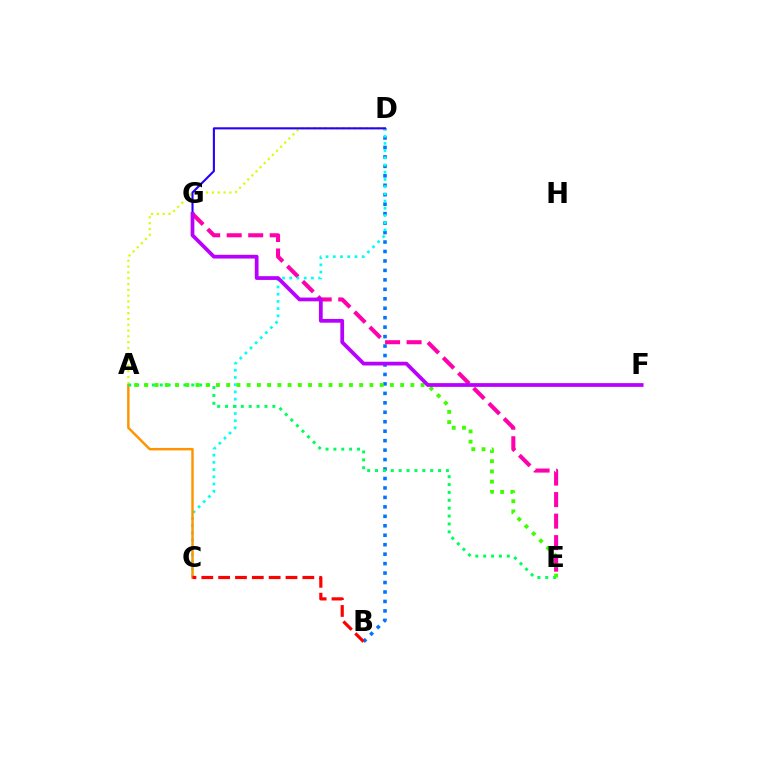{('B', 'D'): [{'color': '#0074ff', 'line_style': 'dotted', 'thickness': 2.57}], ('E', 'G'): [{'color': '#ff00ac', 'line_style': 'dashed', 'thickness': 2.92}], ('C', 'D'): [{'color': '#00fff6', 'line_style': 'dotted', 'thickness': 1.96}], ('A', 'C'): [{'color': '#ff9400', 'line_style': 'solid', 'thickness': 1.76}], ('A', 'D'): [{'color': '#d1ff00', 'line_style': 'dotted', 'thickness': 1.58}], ('B', 'C'): [{'color': '#ff0000', 'line_style': 'dashed', 'thickness': 2.29}], ('A', 'E'): [{'color': '#00ff5c', 'line_style': 'dotted', 'thickness': 2.14}, {'color': '#3dff00', 'line_style': 'dotted', 'thickness': 2.78}], ('D', 'G'): [{'color': '#2500ff', 'line_style': 'solid', 'thickness': 1.51}], ('F', 'G'): [{'color': '#b900ff', 'line_style': 'solid', 'thickness': 2.7}]}